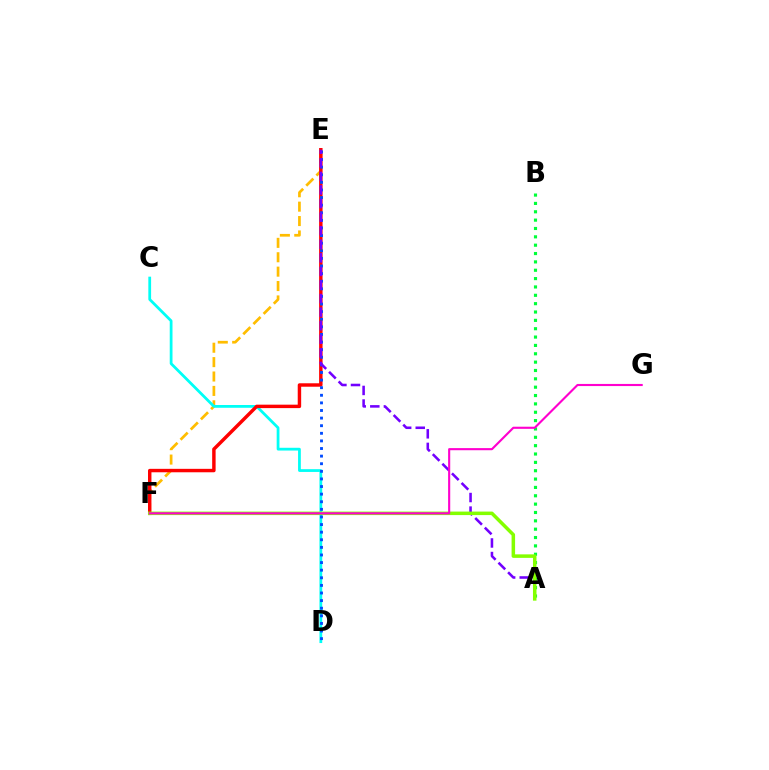{('E', 'F'): [{'color': '#ffbd00', 'line_style': 'dashed', 'thickness': 1.96}, {'color': '#ff0000', 'line_style': 'solid', 'thickness': 2.48}], ('C', 'D'): [{'color': '#00fff6', 'line_style': 'solid', 'thickness': 1.99}], ('A', 'B'): [{'color': '#00ff39', 'line_style': 'dotted', 'thickness': 2.27}], ('D', 'E'): [{'color': '#004bff', 'line_style': 'dotted', 'thickness': 2.07}], ('A', 'E'): [{'color': '#7200ff', 'line_style': 'dashed', 'thickness': 1.84}], ('A', 'F'): [{'color': '#84ff00', 'line_style': 'solid', 'thickness': 2.53}], ('F', 'G'): [{'color': '#ff00cf', 'line_style': 'solid', 'thickness': 1.53}]}